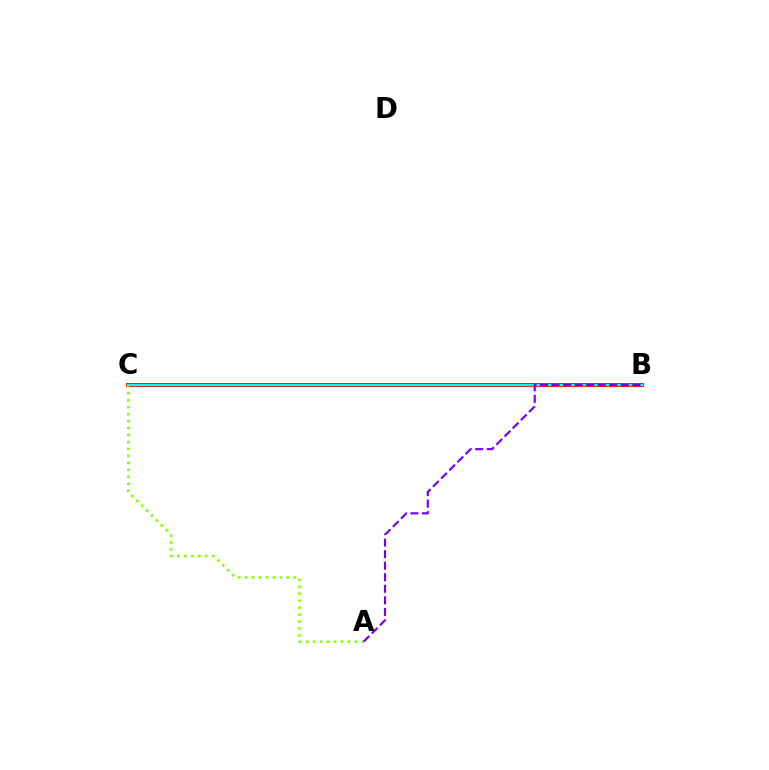{('B', 'C'): [{'color': '#ff0000', 'line_style': 'solid', 'thickness': 2.79}, {'color': '#00fff6', 'line_style': 'solid', 'thickness': 1.58}], ('A', 'C'): [{'color': '#84ff00', 'line_style': 'dotted', 'thickness': 1.89}], ('A', 'B'): [{'color': '#7200ff', 'line_style': 'dashed', 'thickness': 1.57}]}